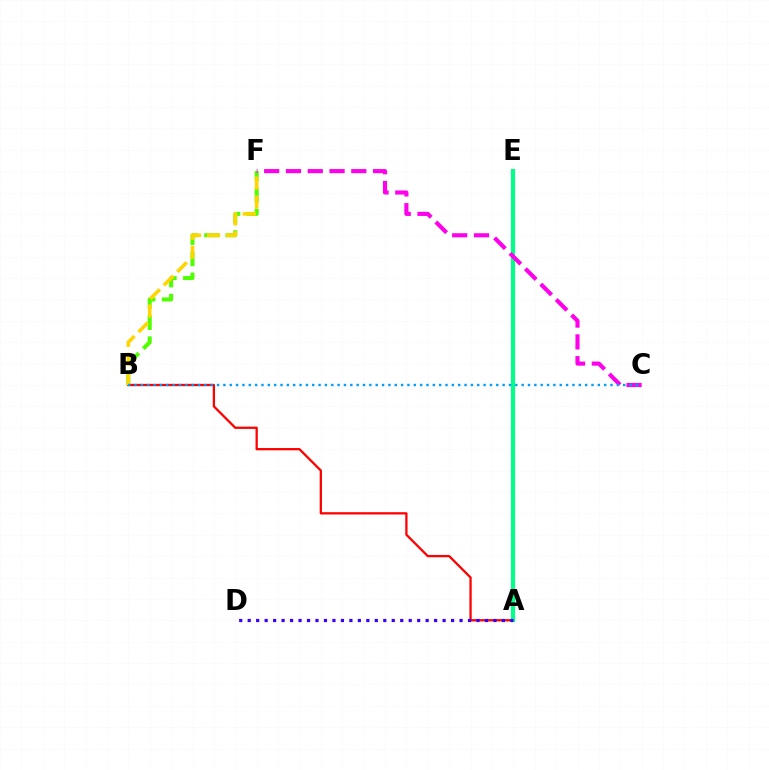{('B', 'F'): [{'color': '#4fff00', 'line_style': 'dashed', 'thickness': 2.89}, {'color': '#ffd500', 'line_style': 'dashed', 'thickness': 2.59}], ('A', 'B'): [{'color': '#ff0000', 'line_style': 'solid', 'thickness': 1.64}], ('A', 'E'): [{'color': '#00ff86', 'line_style': 'solid', 'thickness': 2.99}], ('C', 'F'): [{'color': '#ff00ed', 'line_style': 'dashed', 'thickness': 2.96}], ('B', 'C'): [{'color': '#009eff', 'line_style': 'dotted', 'thickness': 1.72}], ('A', 'D'): [{'color': '#3700ff', 'line_style': 'dotted', 'thickness': 2.3}]}